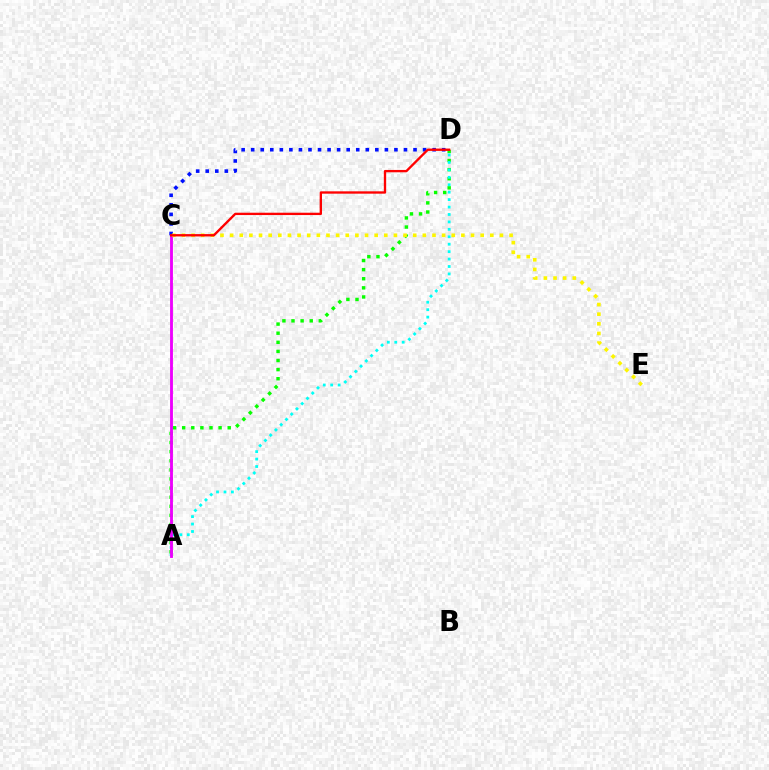{('A', 'D'): [{'color': '#08ff00', 'line_style': 'dotted', 'thickness': 2.47}, {'color': '#00fff6', 'line_style': 'dotted', 'thickness': 2.02}], ('A', 'C'): [{'color': '#ee00ff', 'line_style': 'solid', 'thickness': 2.06}], ('C', 'D'): [{'color': '#0010ff', 'line_style': 'dotted', 'thickness': 2.59}, {'color': '#ff0000', 'line_style': 'solid', 'thickness': 1.69}], ('C', 'E'): [{'color': '#fcf500', 'line_style': 'dotted', 'thickness': 2.62}]}